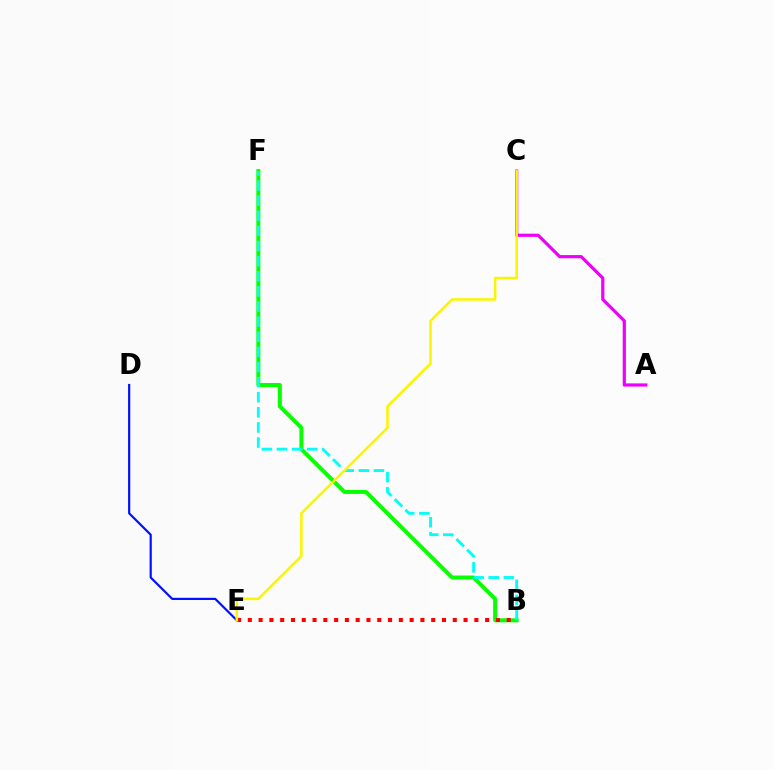{('A', 'C'): [{'color': '#ee00ff', 'line_style': 'solid', 'thickness': 2.31}], ('B', 'F'): [{'color': '#08ff00', 'line_style': 'solid', 'thickness': 2.86}, {'color': '#00fff6', 'line_style': 'dashed', 'thickness': 2.05}], ('B', 'E'): [{'color': '#ff0000', 'line_style': 'dotted', 'thickness': 2.93}], ('D', 'E'): [{'color': '#0010ff', 'line_style': 'solid', 'thickness': 1.57}], ('C', 'E'): [{'color': '#fcf500', 'line_style': 'solid', 'thickness': 1.83}]}